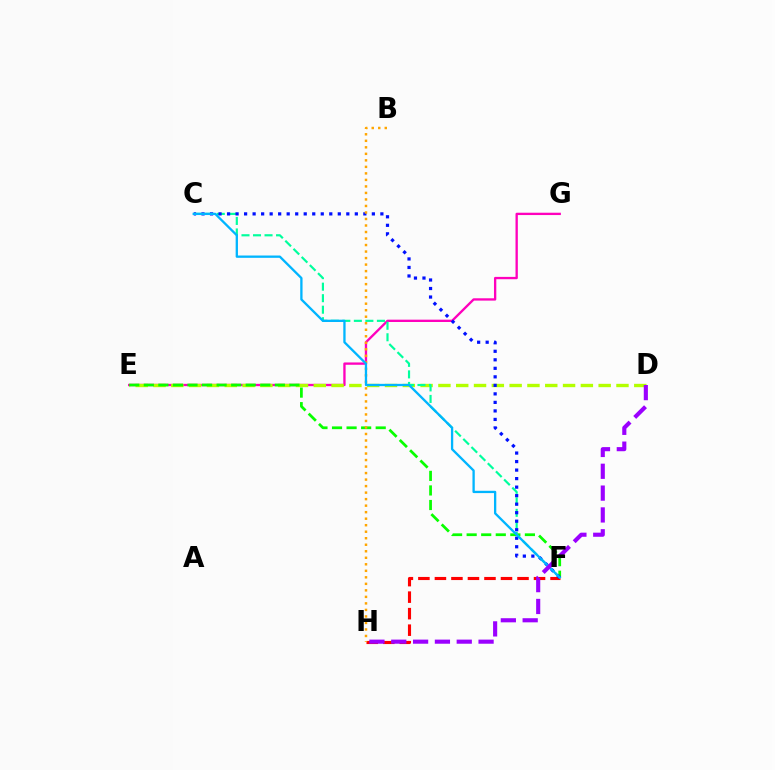{('E', 'G'): [{'color': '#ff00bd', 'line_style': 'solid', 'thickness': 1.68}], ('D', 'E'): [{'color': '#b3ff00', 'line_style': 'dashed', 'thickness': 2.42}], ('E', 'F'): [{'color': '#08ff00', 'line_style': 'dashed', 'thickness': 1.98}], ('C', 'F'): [{'color': '#00ff9d', 'line_style': 'dashed', 'thickness': 1.56}, {'color': '#0010ff', 'line_style': 'dotted', 'thickness': 2.31}, {'color': '#00b5ff', 'line_style': 'solid', 'thickness': 1.66}], ('F', 'H'): [{'color': '#ff0000', 'line_style': 'dashed', 'thickness': 2.24}], ('B', 'H'): [{'color': '#ffa500', 'line_style': 'dotted', 'thickness': 1.77}], ('D', 'H'): [{'color': '#9b00ff', 'line_style': 'dashed', 'thickness': 2.97}]}